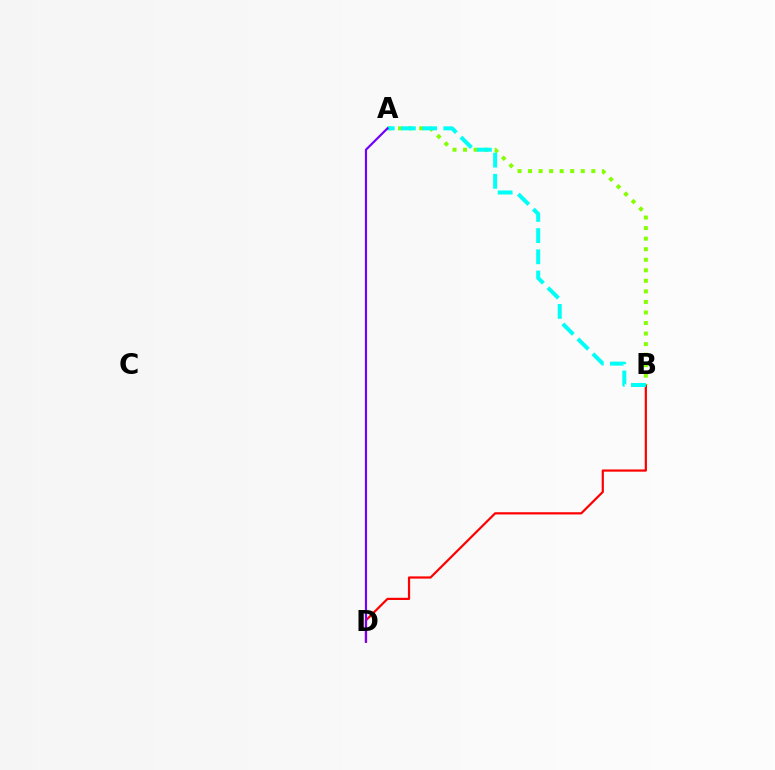{('B', 'D'): [{'color': '#ff0000', 'line_style': 'solid', 'thickness': 1.59}], ('A', 'B'): [{'color': '#84ff00', 'line_style': 'dotted', 'thickness': 2.87}, {'color': '#00fff6', 'line_style': 'dashed', 'thickness': 2.88}], ('A', 'D'): [{'color': '#7200ff', 'line_style': 'solid', 'thickness': 1.57}]}